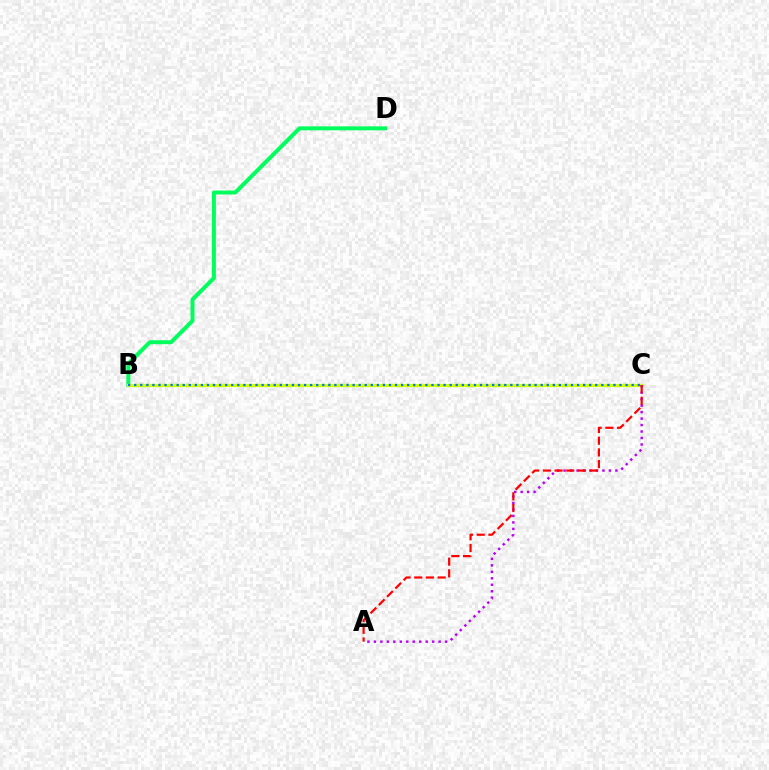{('B', 'D'): [{'color': '#00ff5c', 'line_style': 'solid', 'thickness': 2.85}], ('B', 'C'): [{'color': '#d1ff00', 'line_style': 'solid', 'thickness': 2.34}, {'color': '#0074ff', 'line_style': 'dotted', 'thickness': 1.65}], ('A', 'C'): [{'color': '#b900ff', 'line_style': 'dotted', 'thickness': 1.76}, {'color': '#ff0000', 'line_style': 'dashed', 'thickness': 1.59}]}